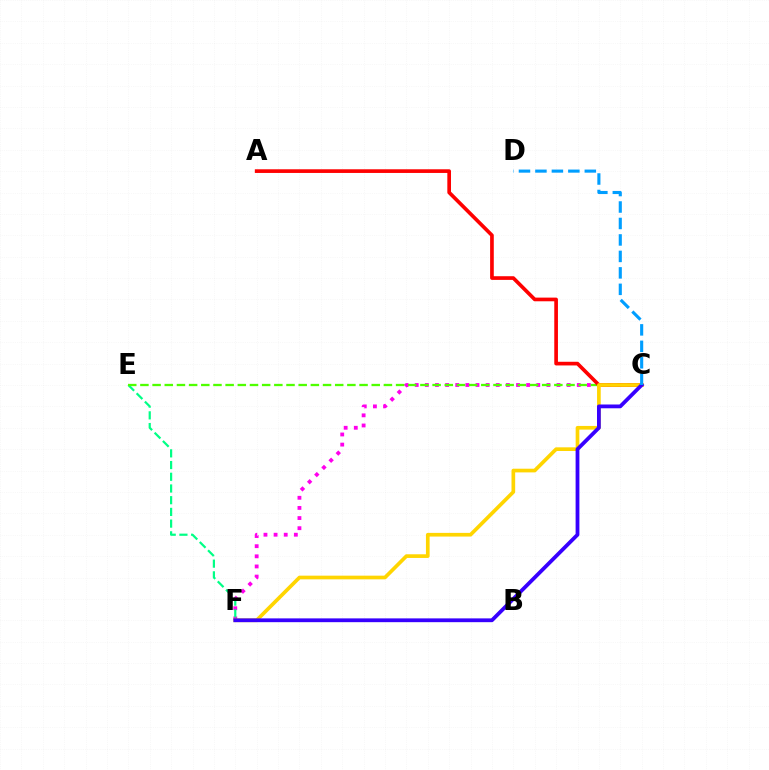{('C', 'F'): [{'color': '#ff00ed', 'line_style': 'dotted', 'thickness': 2.75}, {'color': '#ffd500', 'line_style': 'solid', 'thickness': 2.65}, {'color': '#3700ff', 'line_style': 'solid', 'thickness': 2.73}], ('E', 'F'): [{'color': '#00ff86', 'line_style': 'dashed', 'thickness': 1.59}], ('C', 'E'): [{'color': '#4fff00', 'line_style': 'dashed', 'thickness': 1.65}], ('A', 'C'): [{'color': '#ff0000', 'line_style': 'solid', 'thickness': 2.64}], ('C', 'D'): [{'color': '#009eff', 'line_style': 'dashed', 'thickness': 2.24}]}